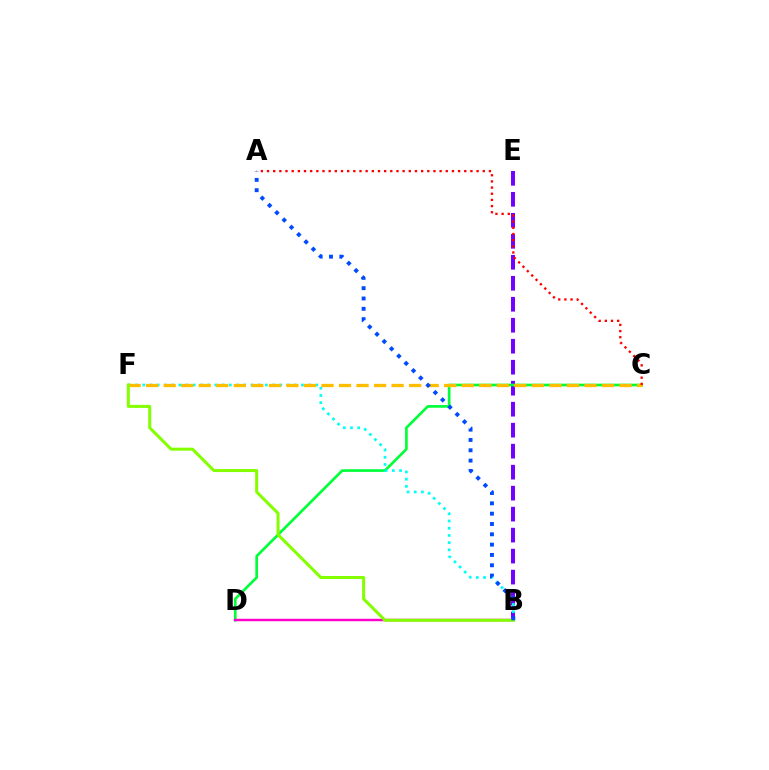{('B', 'E'): [{'color': '#7200ff', 'line_style': 'dashed', 'thickness': 2.85}], ('C', 'D'): [{'color': '#00ff39', 'line_style': 'solid', 'thickness': 1.92}], ('B', 'F'): [{'color': '#00fff6', 'line_style': 'dotted', 'thickness': 1.96}, {'color': '#84ff00', 'line_style': 'solid', 'thickness': 2.18}], ('C', 'F'): [{'color': '#ffbd00', 'line_style': 'dashed', 'thickness': 2.38}], ('B', 'D'): [{'color': '#ff00cf', 'line_style': 'solid', 'thickness': 1.76}], ('A', 'B'): [{'color': '#004bff', 'line_style': 'dotted', 'thickness': 2.8}], ('A', 'C'): [{'color': '#ff0000', 'line_style': 'dotted', 'thickness': 1.67}]}